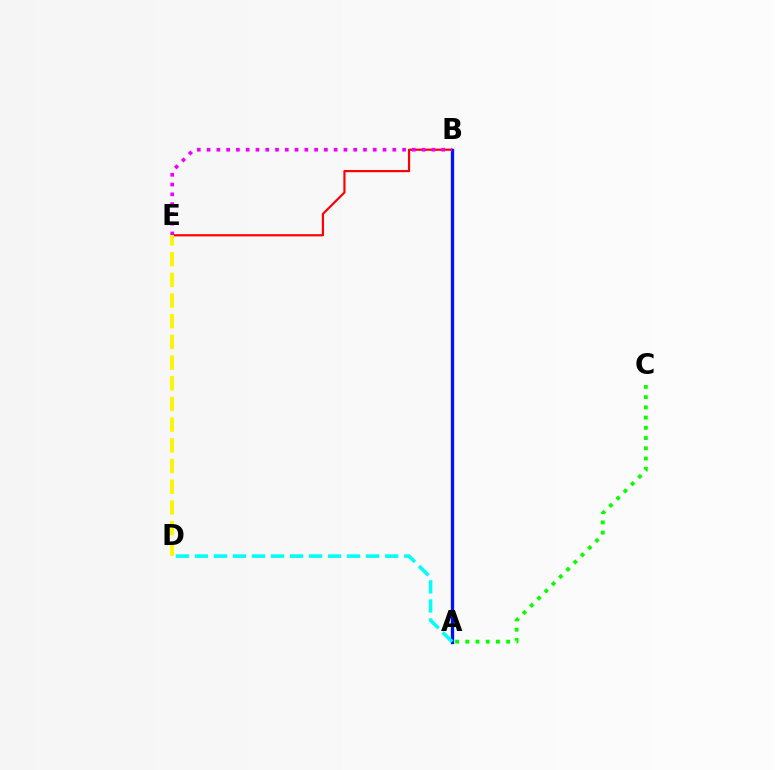{('B', 'E'): [{'color': '#ff0000', 'line_style': 'solid', 'thickness': 1.57}, {'color': '#ee00ff', 'line_style': 'dotted', 'thickness': 2.66}], ('A', 'C'): [{'color': '#08ff00', 'line_style': 'dotted', 'thickness': 2.78}], ('A', 'B'): [{'color': '#0010ff', 'line_style': 'solid', 'thickness': 2.37}], ('D', 'E'): [{'color': '#fcf500', 'line_style': 'dashed', 'thickness': 2.81}], ('A', 'D'): [{'color': '#00fff6', 'line_style': 'dashed', 'thickness': 2.58}]}